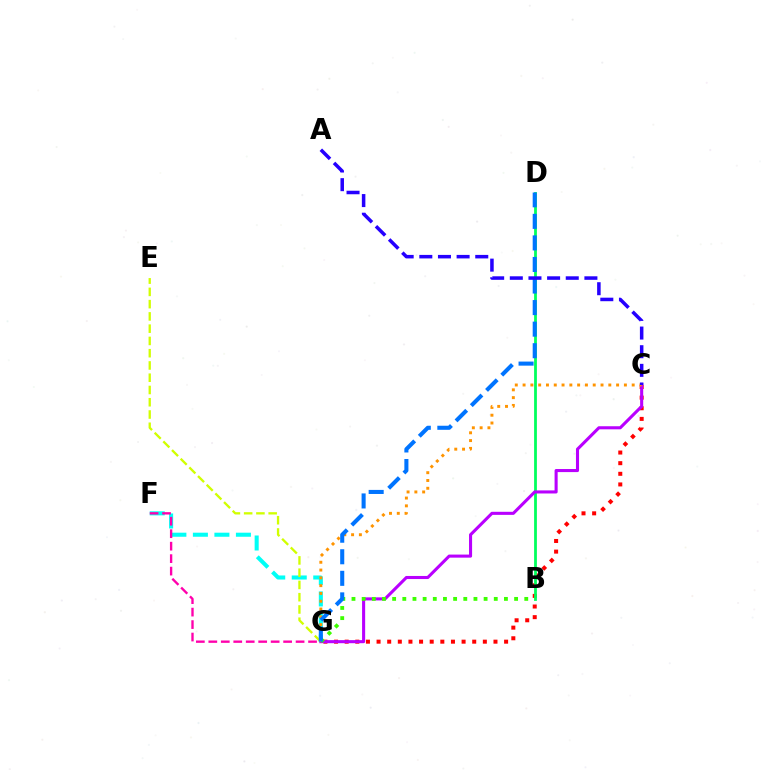{('C', 'G'): [{'color': '#ff0000', 'line_style': 'dotted', 'thickness': 2.89}, {'color': '#b900ff', 'line_style': 'solid', 'thickness': 2.21}, {'color': '#ff9400', 'line_style': 'dotted', 'thickness': 2.12}], ('B', 'D'): [{'color': '#00ff5c', 'line_style': 'solid', 'thickness': 2.0}], ('F', 'G'): [{'color': '#00fff6', 'line_style': 'dashed', 'thickness': 2.92}, {'color': '#ff00ac', 'line_style': 'dashed', 'thickness': 1.69}], ('E', 'G'): [{'color': '#d1ff00', 'line_style': 'dashed', 'thickness': 1.67}], ('B', 'G'): [{'color': '#3dff00', 'line_style': 'dotted', 'thickness': 2.76}], ('D', 'G'): [{'color': '#0074ff', 'line_style': 'dashed', 'thickness': 2.93}], ('A', 'C'): [{'color': '#2500ff', 'line_style': 'dashed', 'thickness': 2.53}]}